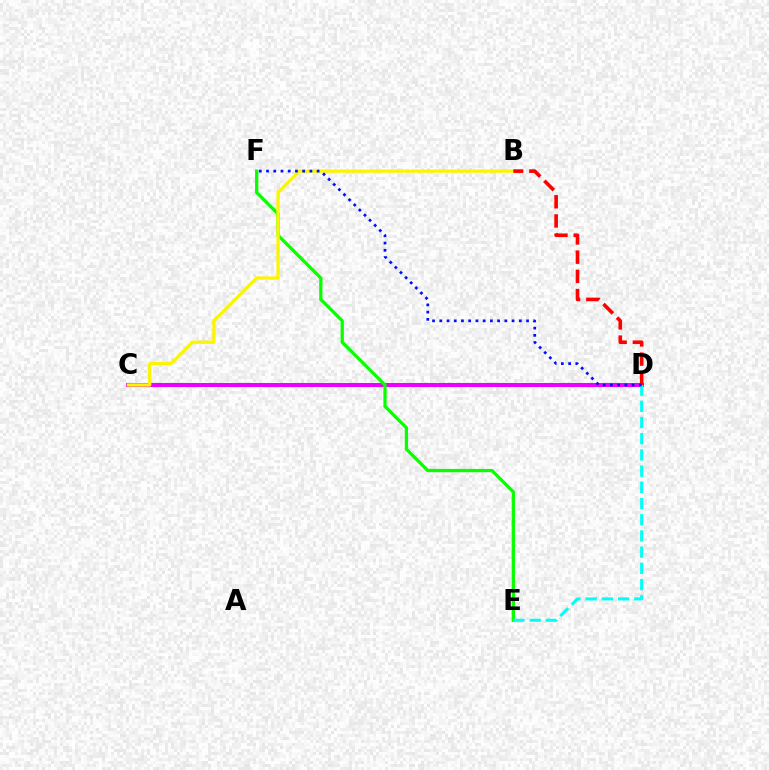{('C', 'D'): [{'color': '#ee00ff', 'line_style': 'solid', 'thickness': 2.92}], ('E', 'F'): [{'color': '#08ff00', 'line_style': 'solid', 'thickness': 2.35}], ('D', 'E'): [{'color': '#00fff6', 'line_style': 'dashed', 'thickness': 2.2}], ('B', 'C'): [{'color': '#fcf500', 'line_style': 'solid', 'thickness': 2.37}], ('B', 'D'): [{'color': '#ff0000', 'line_style': 'dashed', 'thickness': 2.61}], ('D', 'F'): [{'color': '#0010ff', 'line_style': 'dotted', 'thickness': 1.96}]}